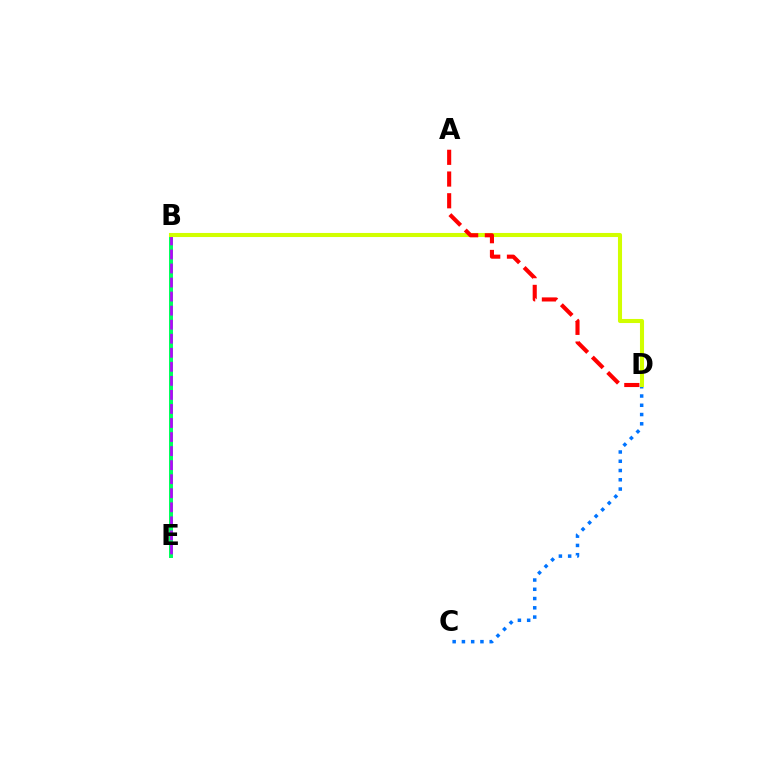{('C', 'D'): [{'color': '#0074ff', 'line_style': 'dotted', 'thickness': 2.52}], ('B', 'E'): [{'color': '#00ff5c', 'line_style': 'solid', 'thickness': 2.86}, {'color': '#b900ff', 'line_style': 'dashed', 'thickness': 1.91}], ('B', 'D'): [{'color': '#d1ff00', 'line_style': 'solid', 'thickness': 2.93}], ('A', 'D'): [{'color': '#ff0000', 'line_style': 'dashed', 'thickness': 2.95}]}